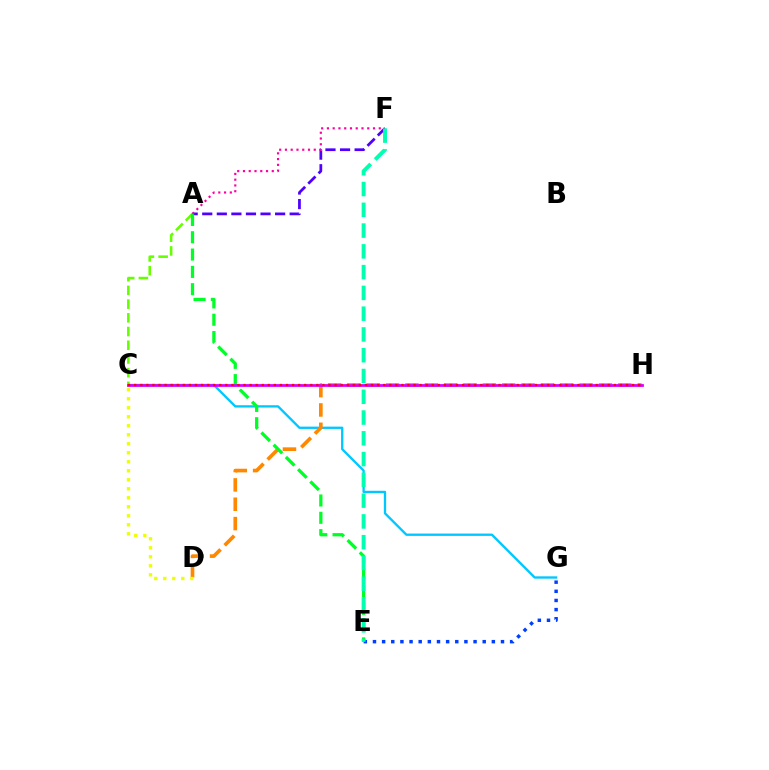{('C', 'G'): [{'color': '#00c7ff', 'line_style': 'solid', 'thickness': 1.67}], ('E', 'G'): [{'color': '#003fff', 'line_style': 'dotted', 'thickness': 2.48}], ('D', 'H'): [{'color': '#ff8800', 'line_style': 'dashed', 'thickness': 2.63}], ('A', 'C'): [{'color': '#66ff00', 'line_style': 'dashed', 'thickness': 1.86}], ('A', 'F'): [{'color': '#4f00ff', 'line_style': 'dashed', 'thickness': 1.98}, {'color': '#ff00a0', 'line_style': 'dotted', 'thickness': 1.57}], ('A', 'E'): [{'color': '#00ff27', 'line_style': 'dashed', 'thickness': 2.35}], ('C', 'H'): [{'color': '#d600ff', 'line_style': 'solid', 'thickness': 2.0}, {'color': '#ff0000', 'line_style': 'dotted', 'thickness': 1.65}], ('C', 'D'): [{'color': '#eeff00', 'line_style': 'dotted', 'thickness': 2.45}], ('E', 'F'): [{'color': '#00ffaf', 'line_style': 'dashed', 'thickness': 2.82}]}